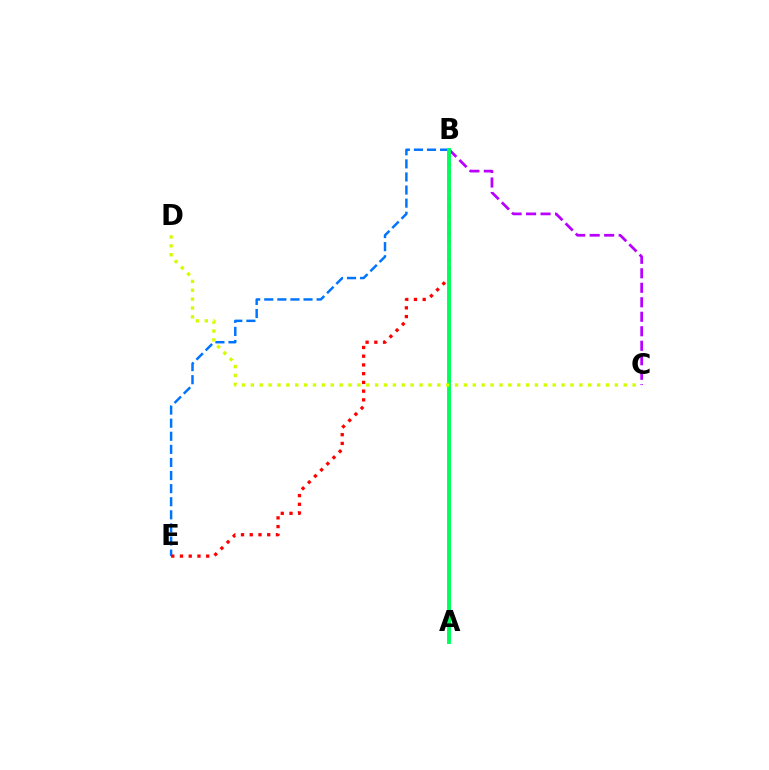{('B', 'C'): [{'color': '#b900ff', 'line_style': 'dashed', 'thickness': 1.97}], ('B', 'E'): [{'color': '#0074ff', 'line_style': 'dashed', 'thickness': 1.78}, {'color': '#ff0000', 'line_style': 'dotted', 'thickness': 2.37}], ('A', 'B'): [{'color': '#00ff5c', 'line_style': 'solid', 'thickness': 2.81}], ('C', 'D'): [{'color': '#d1ff00', 'line_style': 'dotted', 'thickness': 2.41}]}